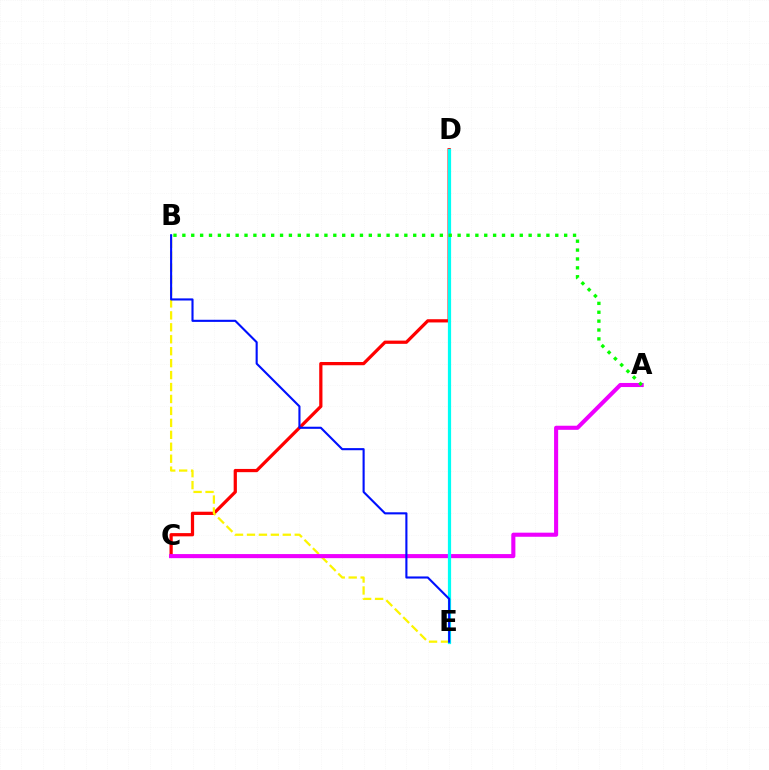{('C', 'D'): [{'color': '#ff0000', 'line_style': 'solid', 'thickness': 2.33}], ('B', 'E'): [{'color': '#fcf500', 'line_style': 'dashed', 'thickness': 1.62}, {'color': '#0010ff', 'line_style': 'solid', 'thickness': 1.52}], ('A', 'C'): [{'color': '#ee00ff', 'line_style': 'solid', 'thickness': 2.94}], ('D', 'E'): [{'color': '#00fff6', 'line_style': 'solid', 'thickness': 2.31}], ('A', 'B'): [{'color': '#08ff00', 'line_style': 'dotted', 'thickness': 2.41}]}